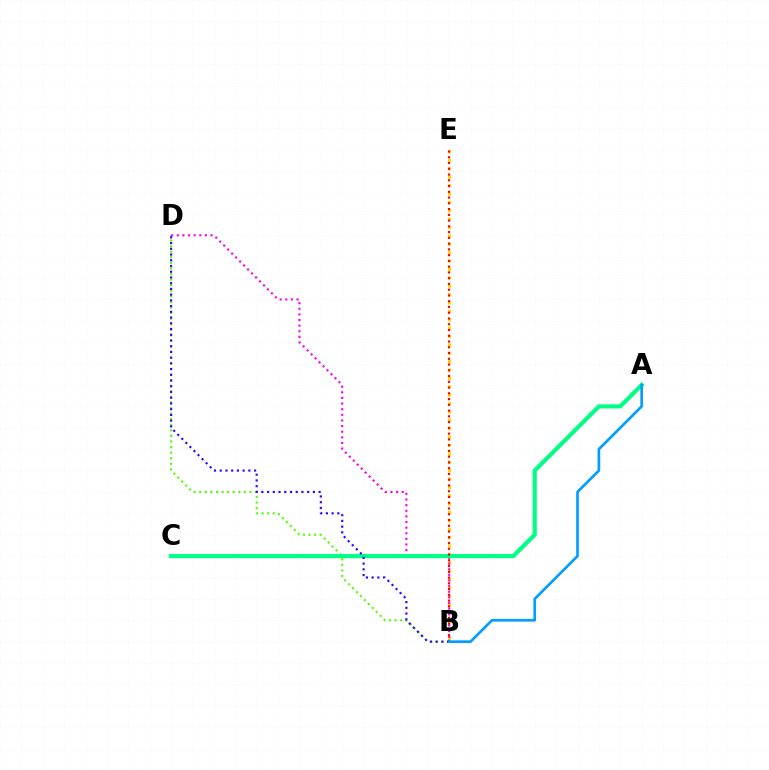{('B', 'E'): [{'color': '#ffd500', 'line_style': 'dotted', 'thickness': 2.28}, {'color': '#ff0000', 'line_style': 'dotted', 'thickness': 1.56}], ('B', 'D'): [{'color': '#4fff00', 'line_style': 'dotted', 'thickness': 1.52}, {'color': '#ff00ed', 'line_style': 'dotted', 'thickness': 1.53}, {'color': '#3700ff', 'line_style': 'dotted', 'thickness': 1.56}], ('A', 'C'): [{'color': '#00ff86', 'line_style': 'solid', 'thickness': 2.98}], ('A', 'B'): [{'color': '#009eff', 'line_style': 'solid', 'thickness': 1.92}]}